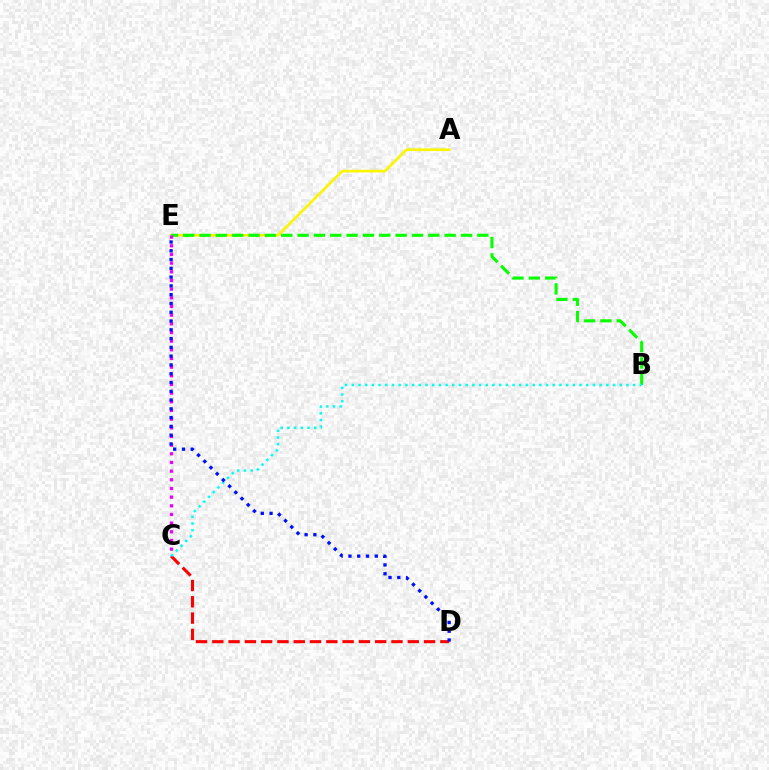{('A', 'E'): [{'color': '#fcf500', 'line_style': 'solid', 'thickness': 1.92}], ('B', 'E'): [{'color': '#08ff00', 'line_style': 'dashed', 'thickness': 2.22}], ('C', 'D'): [{'color': '#ff0000', 'line_style': 'dashed', 'thickness': 2.21}], ('B', 'C'): [{'color': '#00fff6', 'line_style': 'dotted', 'thickness': 1.82}], ('C', 'E'): [{'color': '#ee00ff', 'line_style': 'dotted', 'thickness': 2.35}], ('D', 'E'): [{'color': '#0010ff', 'line_style': 'dotted', 'thickness': 2.39}]}